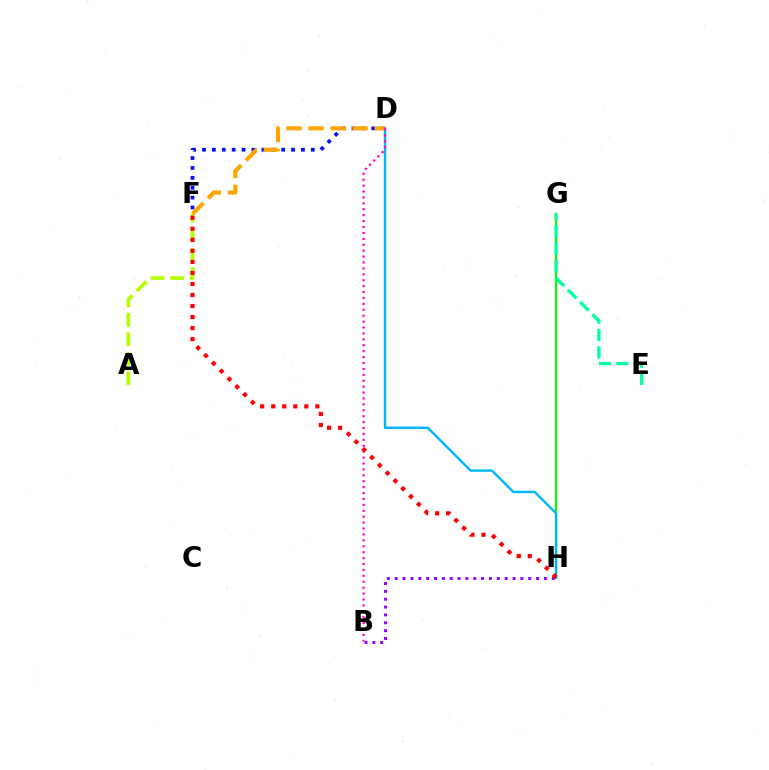{('D', 'F'): [{'color': '#0010ff', 'line_style': 'dotted', 'thickness': 2.69}, {'color': '#ffa500', 'line_style': 'dashed', 'thickness': 2.99}], ('A', 'F'): [{'color': '#b3ff00', 'line_style': 'dashed', 'thickness': 2.65}], ('G', 'H'): [{'color': '#08ff00', 'line_style': 'solid', 'thickness': 1.56}], ('D', 'H'): [{'color': '#00b5ff', 'line_style': 'solid', 'thickness': 1.72}], ('B', 'D'): [{'color': '#ff00bd', 'line_style': 'dotted', 'thickness': 1.61}], ('B', 'H'): [{'color': '#9b00ff', 'line_style': 'dotted', 'thickness': 2.13}], ('E', 'G'): [{'color': '#00ff9d', 'line_style': 'dashed', 'thickness': 2.36}], ('F', 'H'): [{'color': '#ff0000', 'line_style': 'dotted', 'thickness': 3.0}]}